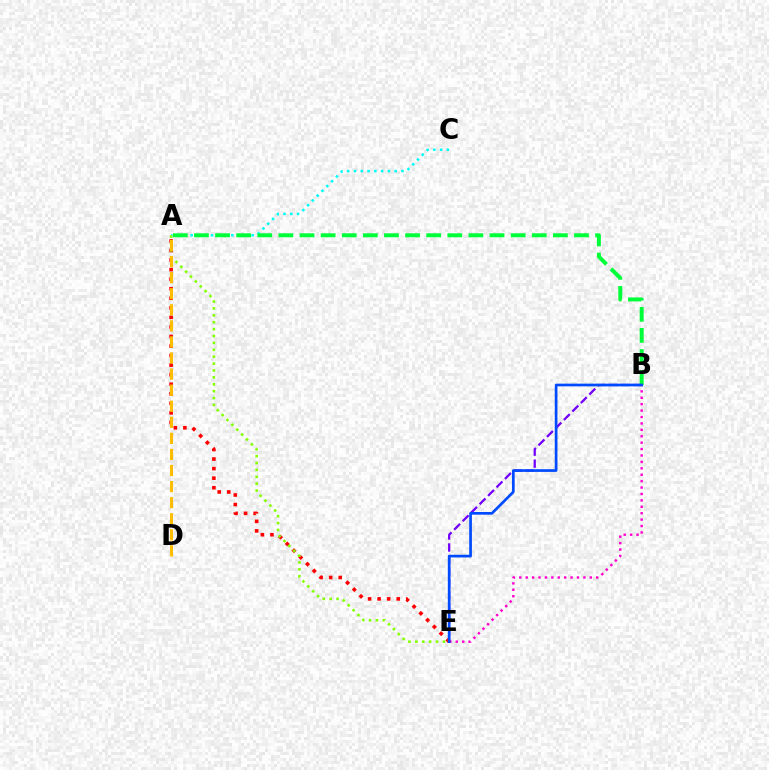{('A', 'E'): [{'color': '#ff0000', 'line_style': 'dotted', 'thickness': 2.6}, {'color': '#84ff00', 'line_style': 'dotted', 'thickness': 1.87}], ('A', 'C'): [{'color': '#00fff6', 'line_style': 'dotted', 'thickness': 1.84}], ('B', 'E'): [{'color': '#7200ff', 'line_style': 'dashed', 'thickness': 1.63}, {'color': '#ff00cf', 'line_style': 'dotted', 'thickness': 1.74}, {'color': '#004bff', 'line_style': 'solid', 'thickness': 1.95}], ('A', 'D'): [{'color': '#ffbd00', 'line_style': 'dashed', 'thickness': 2.18}], ('A', 'B'): [{'color': '#00ff39', 'line_style': 'dashed', 'thickness': 2.87}]}